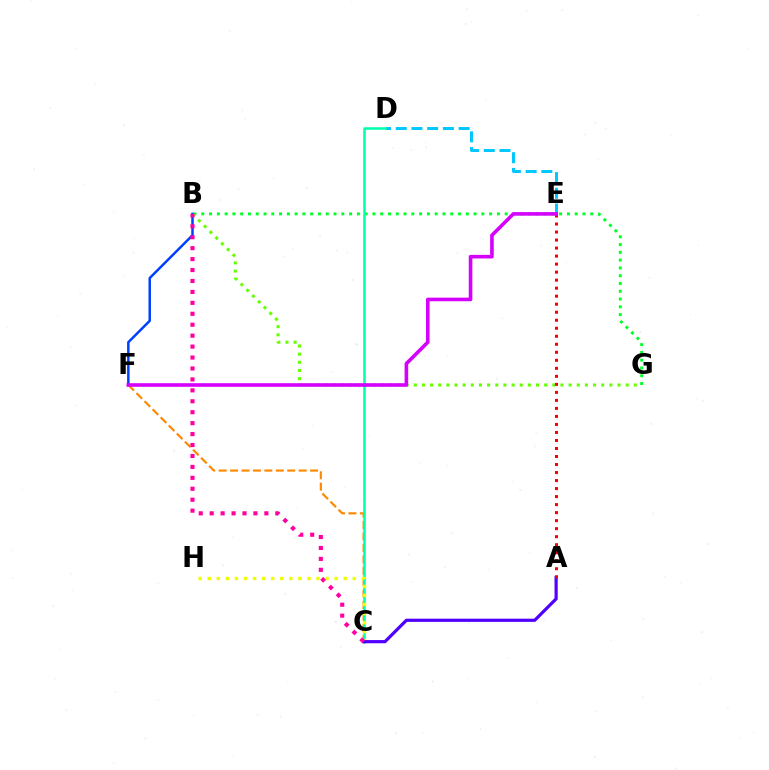{('B', 'G'): [{'color': '#00ff27', 'line_style': 'dotted', 'thickness': 2.11}, {'color': '#66ff00', 'line_style': 'dotted', 'thickness': 2.21}], ('D', 'E'): [{'color': '#00c7ff', 'line_style': 'dashed', 'thickness': 2.14}], ('B', 'F'): [{'color': '#003fff', 'line_style': 'solid', 'thickness': 1.79}], ('C', 'F'): [{'color': '#ff8800', 'line_style': 'dashed', 'thickness': 1.55}], ('C', 'D'): [{'color': '#00ffaf', 'line_style': 'solid', 'thickness': 1.82}], ('C', 'H'): [{'color': '#eeff00', 'line_style': 'dotted', 'thickness': 2.46}], ('A', 'C'): [{'color': '#4f00ff', 'line_style': 'solid', 'thickness': 2.3}], ('A', 'E'): [{'color': '#ff0000', 'line_style': 'dotted', 'thickness': 2.18}], ('B', 'C'): [{'color': '#ff00a0', 'line_style': 'dotted', 'thickness': 2.97}], ('E', 'F'): [{'color': '#d600ff', 'line_style': 'solid', 'thickness': 2.6}]}